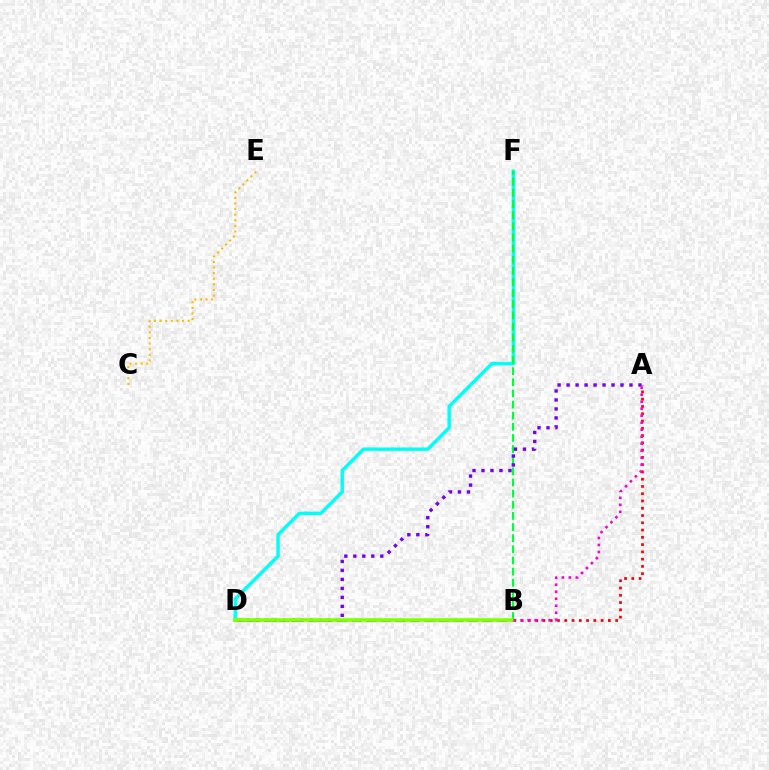{('B', 'D'): [{'color': '#004bff', 'line_style': 'dashed', 'thickness': 1.97}, {'color': '#84ff00', 'line_style': 'solid', 'thickness': 2.62}], ('A', 'B'): [{'color': '#ff0000', 'line_style': 'dotted', 'thickness': 1.97}, {'color': '#ff00cf', 'line_style': 'dotted', 'thickness': 1.9}], ('C', 'E'): [{'color': '#ffbd00', 'line_style': 'dotted', 'thickness': 1.52}], ('D', 'F'): [{'color': '#00fff6', 'line_style': 'solid', 'thickness': 2.47}], ('B', 'F'): [{'color': '#00ff39', 'line_style': 'dashed', 'thickness': 1.51}], ('A', 'D'): [{'color': '#7200ff', 'line_style': 'dotted', 'thickness': 2.44}]}